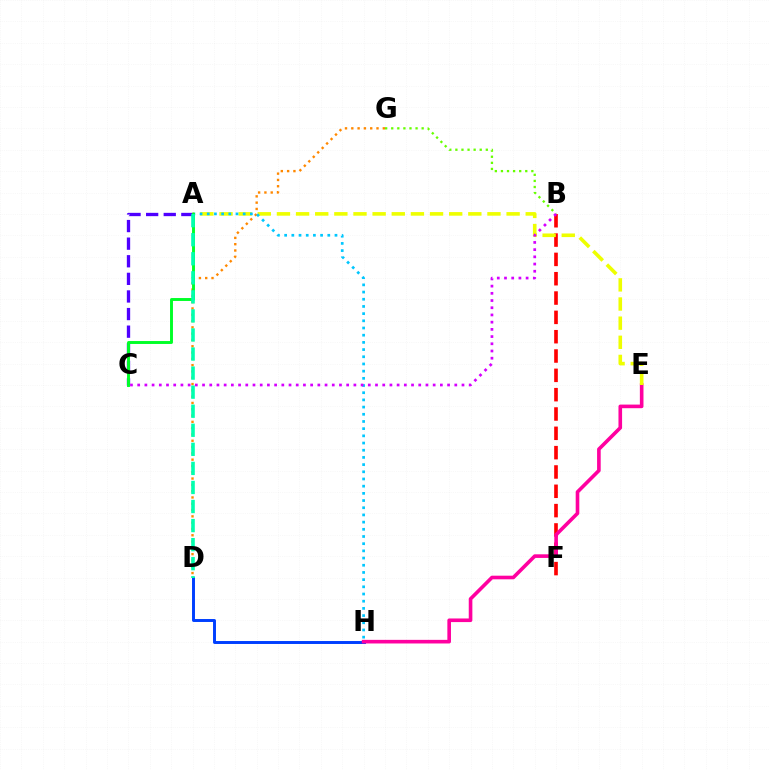{('D', 'H'): [{'color': '#003fff', 'line_style': 'solid', 'thickness': 2.12}], ('B', 'F'): [{'color': '#ff0000', 'line_style': 'dashed', 'thickness': 2.63}], ('A', 'C'): [{'color': '#4f00ff', 'line_style': 'dashed', 'thickness': 2.39}, {'color': '#00ff27', 'line_style': 'solid', 'thickness': 2.1}], ('D', 'G'): [{'color': '#ff8800', 'line_style': 'dotted', 'thickness': 1.71}], ('E', 'H'): [{'color': '#ff00a0', 'line_style': 'solid', 'thickness': 2.6}], ('A', 'E'): [{'color': '#eeff00', 'line_style': 'dashed', 'thickness': 2.6}], ('A', 'H'): [{'color': '#00c7ff', 'line_style': 'dotted', 'thickness': 1.95}], ('B', 'G'): [{'color': '#66ff00', 'line_style': 'dotted', 'thickness': 1.65}], ('A', 'D'): [{'color': '#00ffaf', 'line_style': 'dashed', 'thickness': 2.59}], ('B', 'C'): [{'color': '#d600ff', 'line_style': 'dotted', 'thickness': 1.96}]}